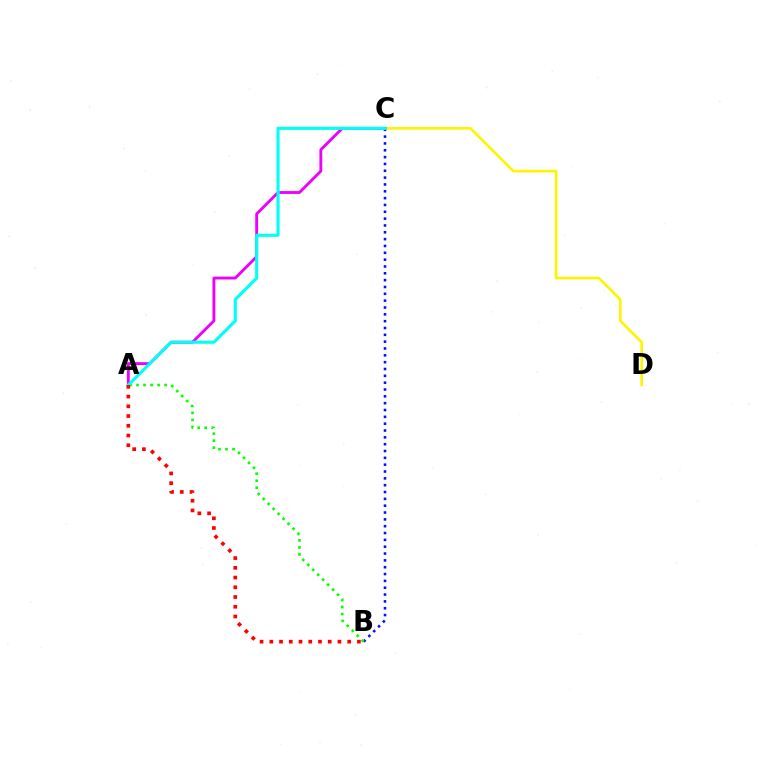{('B', 'C'): [{'color': '#0010ff', 'line_style': 'dotted', 'thickness': 1.86}], ('A', 'B'): [{'color': '#08ff00', 'line_style': 'dotted', 'thickness': 1.91}, {'color': '#ff0000', 'line_style': 'dotted', 'thickness': 2.65}], ('C', 'D'): [{'color': '#fcf500', 'line_style': 'solid', 'thickness': 1.9}], ('A', 'C'): [{'color': '#ee00ff', 'line_style': 'solid', 'thickness': 2.07}, {'color': '#00fff6', 'line_style': 'solid', 'thickness': 2.24}]}